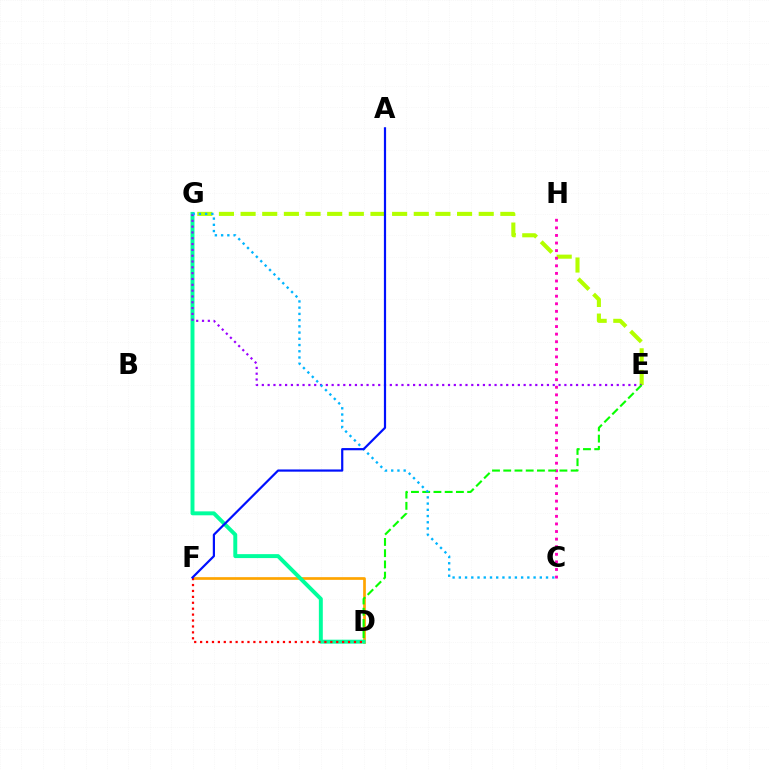{('E', 'G'): [{'color': '#b3ff00', 'line_style': 'dashed', 'thickness': 2.94}, {'color': '#9b00ff', 'line_style': 'dotted', 'thickness': 1.58}], ('C', 'H'): [{'color': '#ff00bd', 'line_style': 'dotted', 'thickness': 2.06}], ('D', 'F'): [{'color': '#ffa500', 'line_style': 'solid', 'thickness': 1.94}, {'color': '#ff0000', 'line_style': 'dotted', 'thickness': 1.61}], ('D', 'G'): [{'color': '#00ff9d', 'line_style': 'solid', 'thickness': 2.84}], ('D', 'E'): [{'color': '#08ff00', 'line_style': 'dashed', 'thickness': 1.53}], ('C', 'G'): [{'color': '#00b5ff', 'line_style': 'dotted', 'thickness': 1.69}], ('A', 'F'): [{'color': '#0010ff', 'line_style': 'solid', 'thickness': 1.59}]}